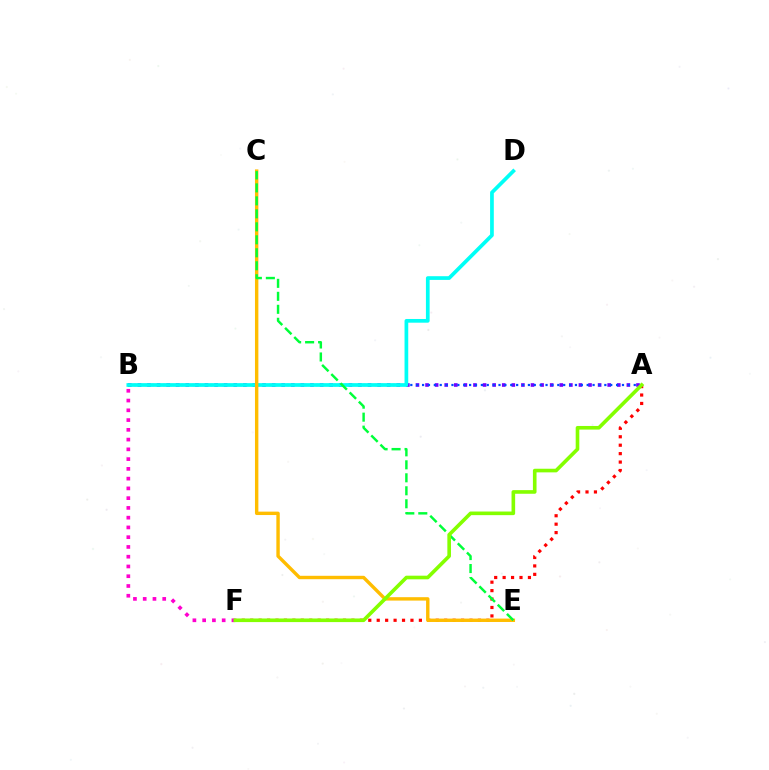{('A', 'B'): [{'color': '#7200ff', 'line_style': 'dotted', 'thickness': 2.61}, {'color': '#004bff', 'line_style': 'dotted', 'thickness': 1.6}], ('B', 'D'): [{'color': '#00fff6', 'line_style': 'solid', 'thickness': 2.67}], ('B', 'F'): [{'color': '#ff00cf', 'line_style': 'dotted', 'thickness': 2.65}], ('A', 'F'): [{'color': '#ff0000', 'line_style': 'dotted', 'thickness': 2.29}, {'color': '#84ff00', 'line_style': 'solid', 'thickness': 2.61}], ('C', 'E'): [{'color': '#ffbd00', 'line_style': 'solid', 'thickness': 2.45}, {'color': '#00ff39', 'line_style': 'dashed', 'thickness': 1.76}]}